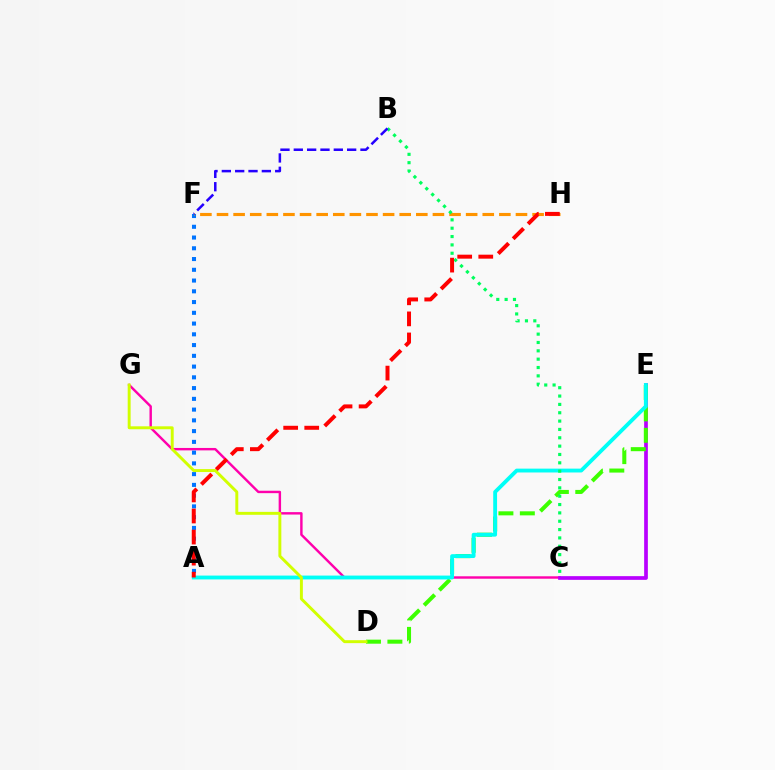{('C', 'G'): [{'color': '#ff00ac', 'line_style': 'solid', 'thickness': 1.75}], ('A', 'F'): [{'color': '#0074ff', 'line_style': 'dotted', 'thickness': 2.92}], ('F', 'H'): [{'color': '#ff9400', 'line_style': 'dashed', 'thickness': 2.26}], ('C', 'E'): [{'color': '#b900ff', 'line_style': 'solid', 'thickness': 2.67}], ('D', 'E'): [{'color': '#3dff00', 'line_style': 'dashed', 'thickness': 2.91}], ('A', 'E'): [{'color': '#00fff6', 'line_style': 'solid', 'thickness': 2.77}], ('B', 'C'): [{'color': '#00ff5c', 'line_style': 'dotted', 'thickness': 2.27}], ('D', 'G'): [{'color': '#d1ff00', 'line_style': 'solid', 'thickness': 2.11}], ('B', 'F'): [{'color': '#2500ff', 'line_style': 'dashed', 'thickness': 1.81}], ('A', 'H'): [{'color': '#ff0000', 'line_style': 'dashed', 'thickness': 2.86}]}